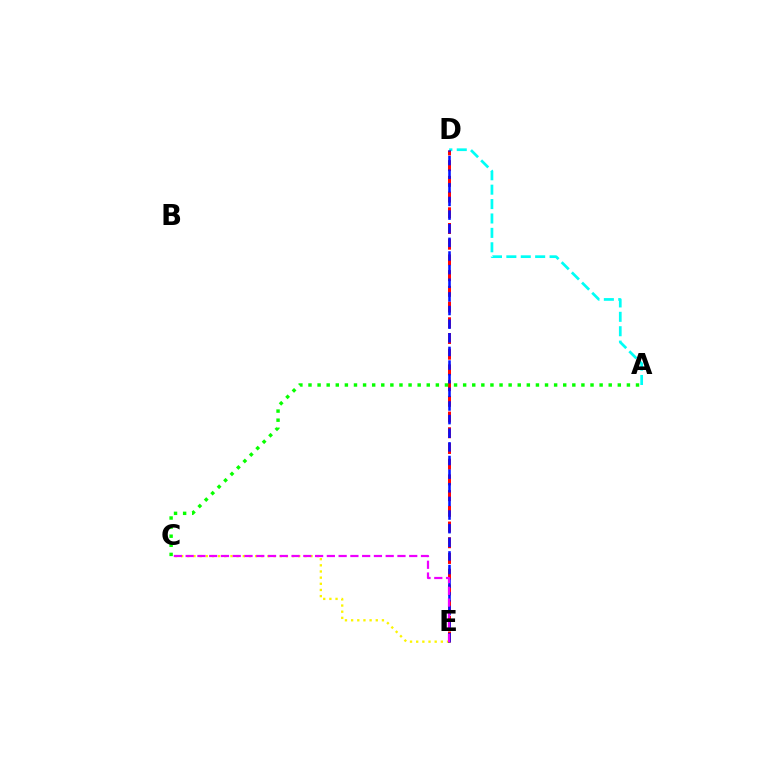{('A', 'D'): [{'color': '#00fff6', 'line_style': 'dashed', 'thickness': 1.96}], ('C', 'E'): [{'color': '#fcf500', 'line_style': 'dotted', 'thickness': 1.67}, {'color': '#ee00ff', 'line_style': 'dashed', 'thickness': 1.6}], ('D', 'E'): [{'color': '#ff0000', 'line_style': 'dashed', 'thickness': 2.13}, {'color': '#0010ff', 'line_style': 'dashed', 'thickness': 1.85}], ('A', 'C'): [{'color': '#08ff00', 'line_style': 'dotted', 'thickness': 2.47}]}